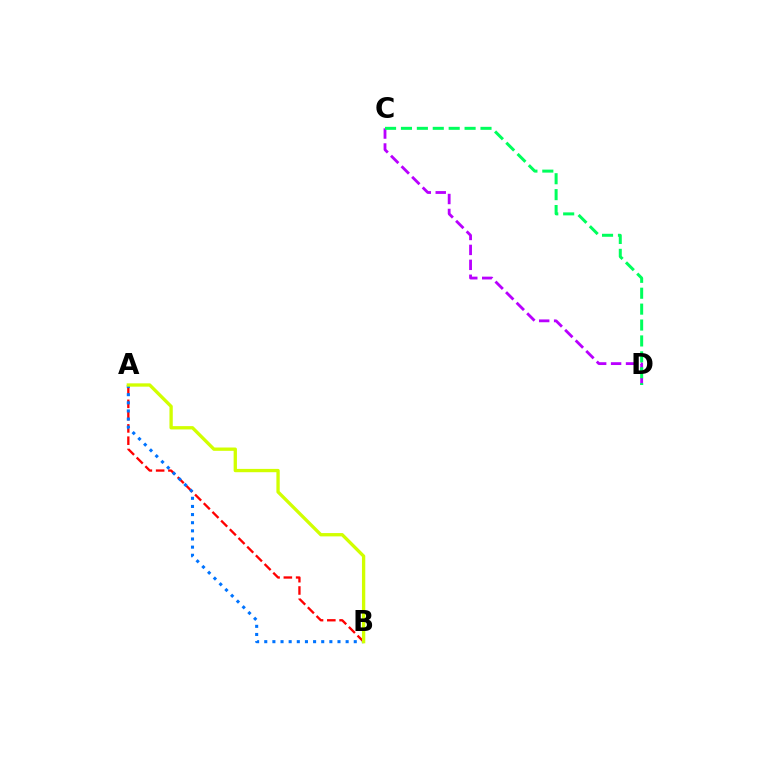{('A', 'B'): [{'color': '#ff0000', 'line_style': 'dashed', 'thickness': 1.67}, {'color': '#0074ff', 'line_style': 'dotted', 'thickness': 2.21}, {'color': '#d1ff00', 'line_style': 'solid', 'thickness': 2.39}], ('C', 'D'): [{'color': '#b900ff', 'line_style': 'dashed', 'thickness': 2.03}, {'color': '#00ff5c', 'line_style': 'dashed', 'thickness': 2.16}]}